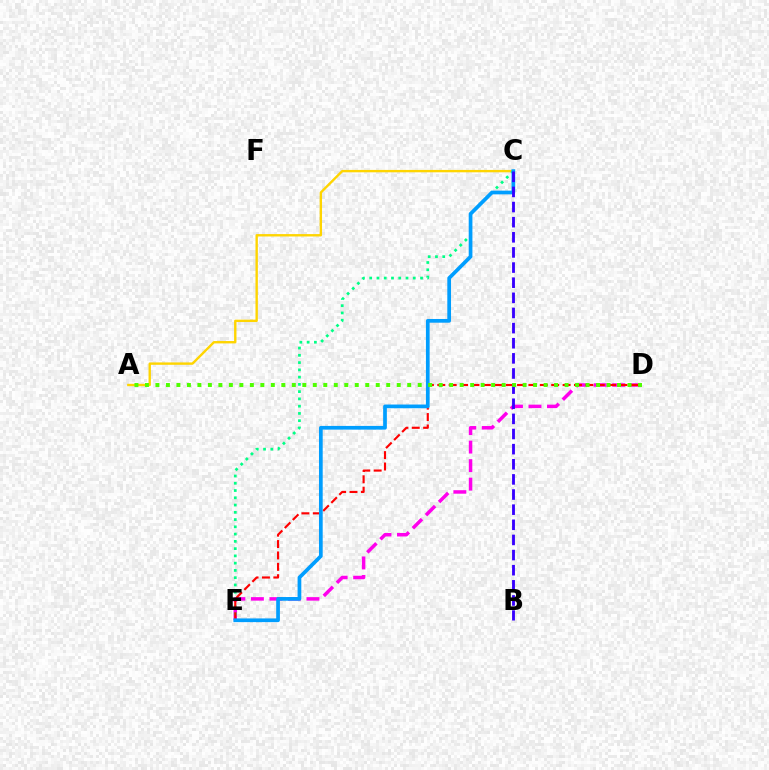{('D', 'E'): [{'color': '#ff00ed', 'line_style': 'dashed', 'thickness': 2.52}, {'color': '#ff0000', 'line_style': 'dashed', 'thickness': 1.55}], ('A', 'C'): [{'color': '#ffd500', 'line_style': 'solid', 'thickness': 1.71}], ('C', 'E'): [{'color': '#00ff86', 'line_style': 'dotted', 'thickness': 1.97}, {'color': '#009eff', 'line_style': 'solid', 'thickness': 2.67}], ('B', 'C'): [{'color': '#3700ff', 'line_style': 'dashed', 'thickness': 2.06}], ('A', 'D'): [{'color': '#4fff00', 'line_style': 'dotted', 'thickness': 2.85}]}